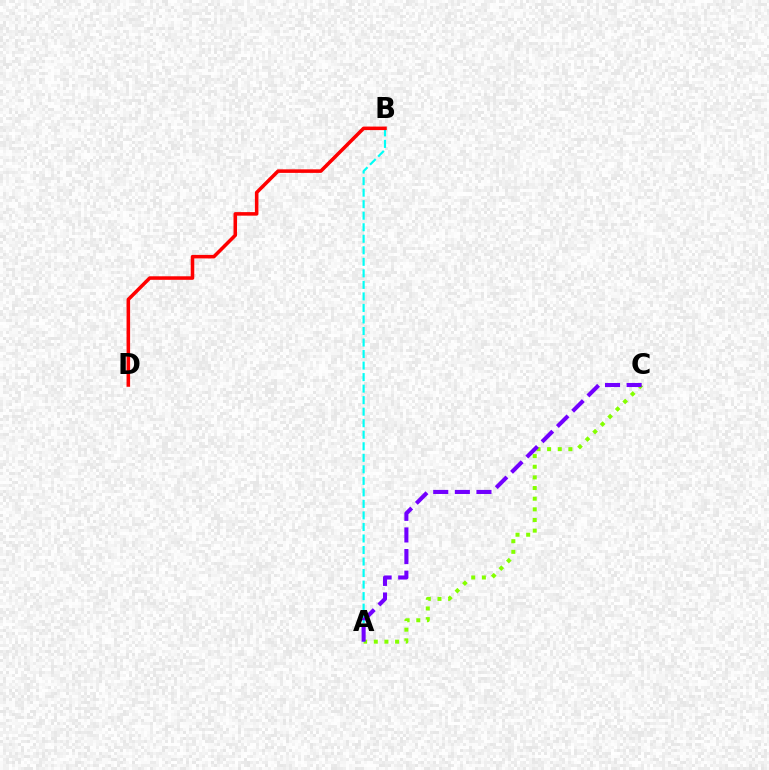{('A', 'C'): [{'color': '#84ff00', 'line_style': 'dotted', 'thickness': 2.89}, {'color': '#7200ff', 'line_style': 'dashed', 'thickness': 2.94}], ('A', 'B'): [{'color': '#00fff6', 'line_style': 'dashed', 'thickness': 1.57}], ('B', 'D'): [{'color': '#ff0000', 'line_style': 'solid', 'thickness': 2.55}]}